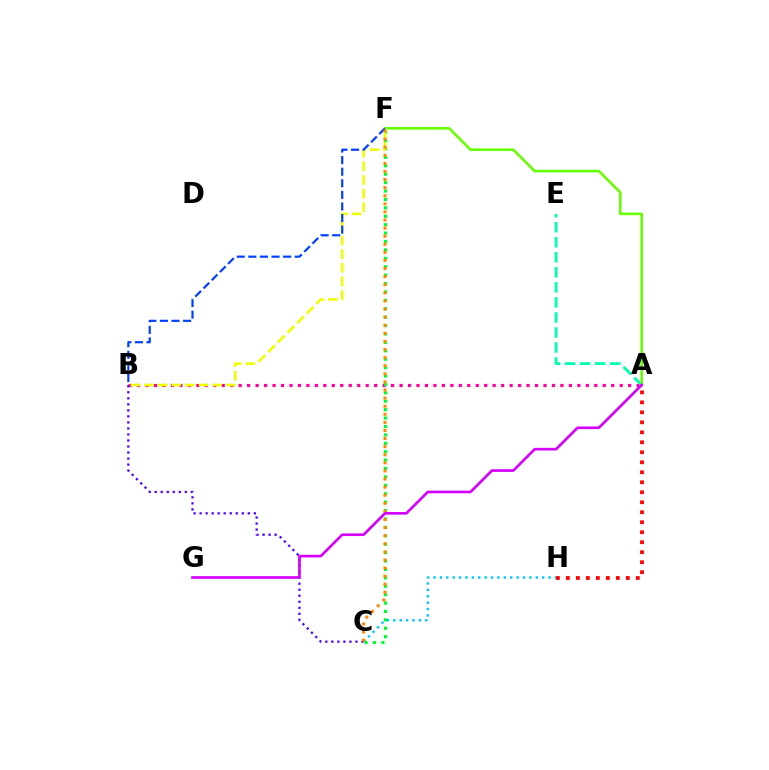{('A', 'B'): [{'color': '#ff00a0', 'line_style': 'dotted', 'thickness': 2.3}], ('B', 'C'): [{'color': '#4f00ff', 'line_style': 'dotted', 'thickness': 1.64}], ('A', 'H'): [{'color': '#ff0000', 'line_style': 'dotted', 'thickness': 2.71}], ('C', 'F'): [{'color': '#00ff27', 'line_style': 'dotted', 'thickness': 2.28}, {'color': '#ff8800', 'line_style': 'dotted', 'thickness': 2.2}], ('C', 'H'): [{'color': '#00c7ff', 'line_style': 'dotted', 'thickness': 1.74}], ('A', 'E'): [{'color': '#00ffaf', 'line_style': 'dashed', 'thickness': 2.04}], ('A', 'F'): [{'color': '#66ff00', 'line_style': 'solid', 'thickness': 1.86}], ('B', 'F'): [{'color': '#eeff00', 'line_style': 'dashed', 'thickness': 1.85}, {'color': '#003fff', 'line_style': 'dashed', 'thickness': 1.58}], ('A', 'G'): [{'color': '#d600ff', 'line_style': 'solid', 'thickness': 1.92}]}